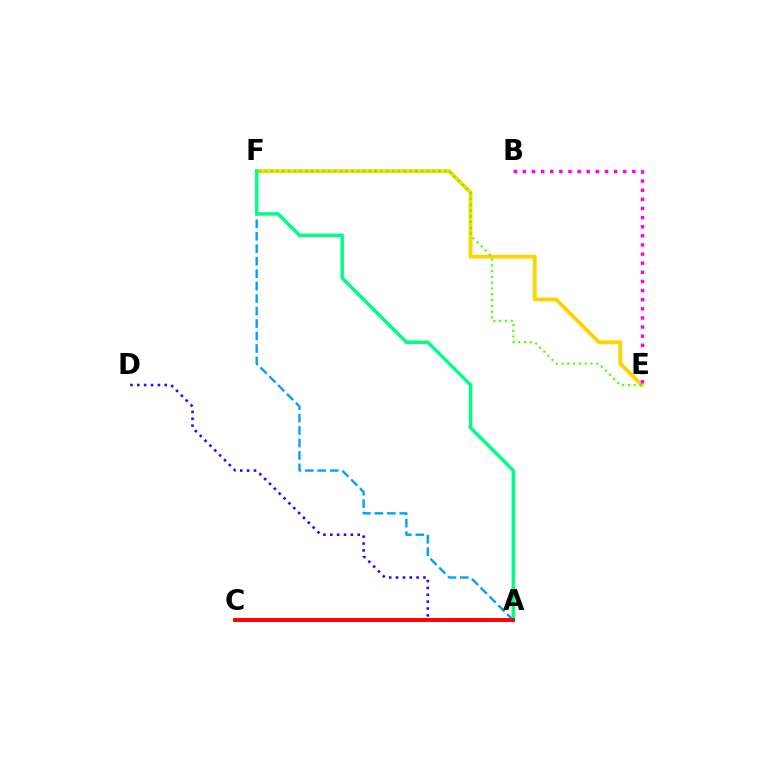{('A', 'F'): [{'color': '#009eff', 'line_style': 'dashed', 'thickness': 1.69}, {'color': '#00ff86', 'line_style': 'solid', 'thickness': 2.49}], ('E', 'F'): [{'color': '#ffd500', 'line_style': 'solid', 'thickness': 2.79}, {'color': '#4fff00', 'line_style': 'dotted', 'thickness': 1.57}], ('A', 'D'): [{'color': '#3700ff', 'line_style': 'dotted', 'thickness': 1.86}], ('A', 'C'): [{'color': '#ff0000', 'line_style': 'solid', 'thickness': 2.82}], ('B', 'E'): [{'color': '#ff00ed', 'line_style': 'dotted', 'thickness': 2.48}]}